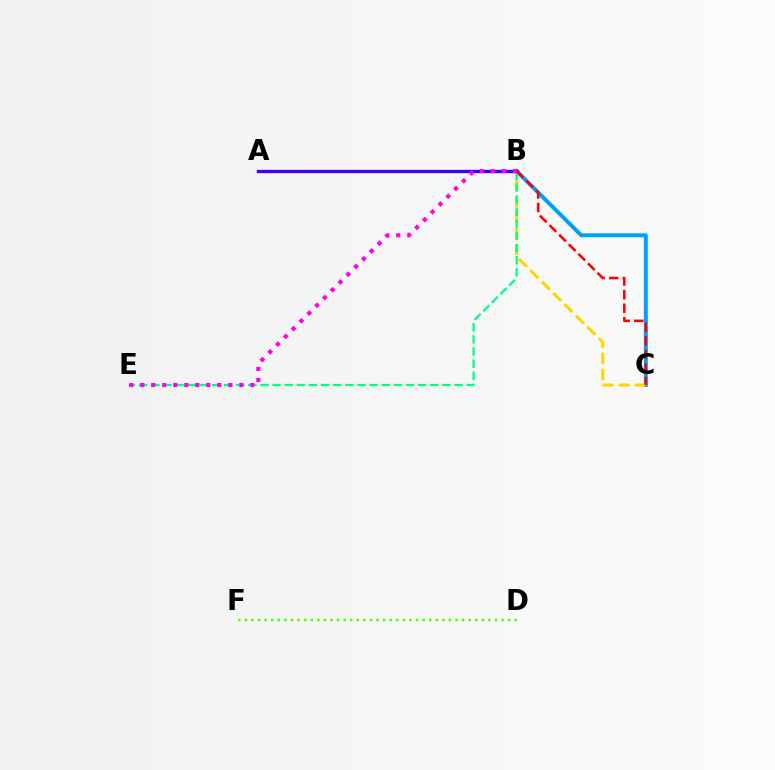{('B', 'C'): [{'color': '#009eff', 'line_style': 'solid', 'thickness': 2.84}, {'color': '#ffd500', 'line_style': 'dashed', 'thickness': 2.18}, {'color': '#ff0000', 'line_style': 'dashed', 'thickness': 1.84}], ('D', 'F'): [{'color': '#4fff00', 'line_style': 'dotted', 'thickness': 1.79}], ('B', 'E'): [{'color': '#00ff86', 'line_style': 'dashed', 'thickness': 1.65}, {'color': '#ff00ed', 'line_style': 'dotted', 'thickness': 2.99}], ('A', 'B'): [{'color': '#3700ff', 'line_style': 'solid', 'thickness': 2.4}]}